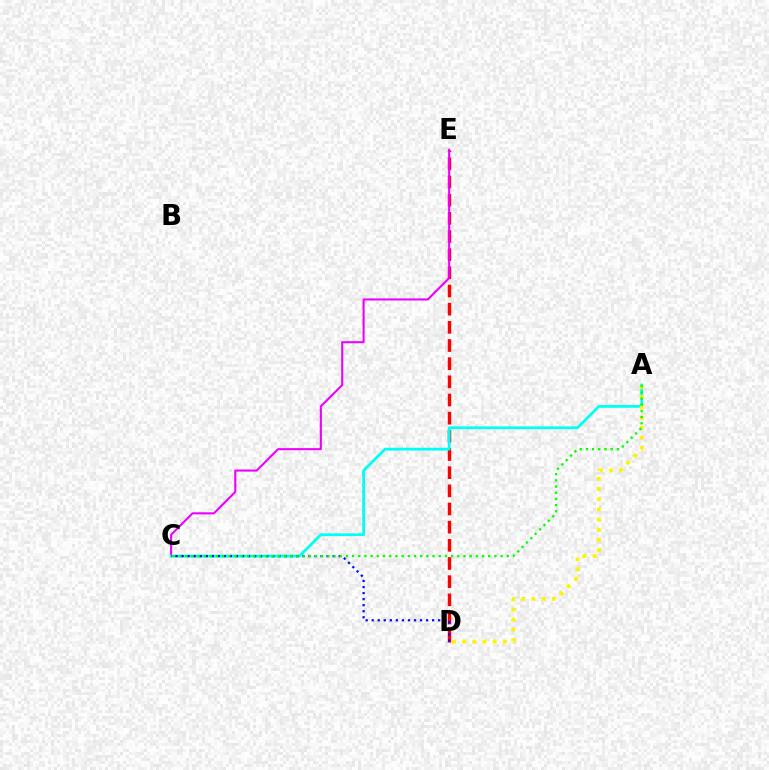{('D', 'E'): [{'color': '#ff0000', 'line_style': 'dashed', 'thickness': 2.47}], ('C', 'E'): [{'color': '#ee00ff', 'line_style': 'solid', 'thickness': 1.51}], ('A', 'C'): [{'color': '#00fff6', 'line_style': 'solid', 'thickness': 2.01}, {'color': '#08ff00', 'line_style': 'dotted', 'thickness': 1.68}], ('A', 'D'): [{'color': '#fcf500', 'line_style': 'dotted', 'thickness': 2.77}], ('C', 'D'): [{'color': '#0010ff', 'line_style': 'dotted', 'thickness': 1.64}]}